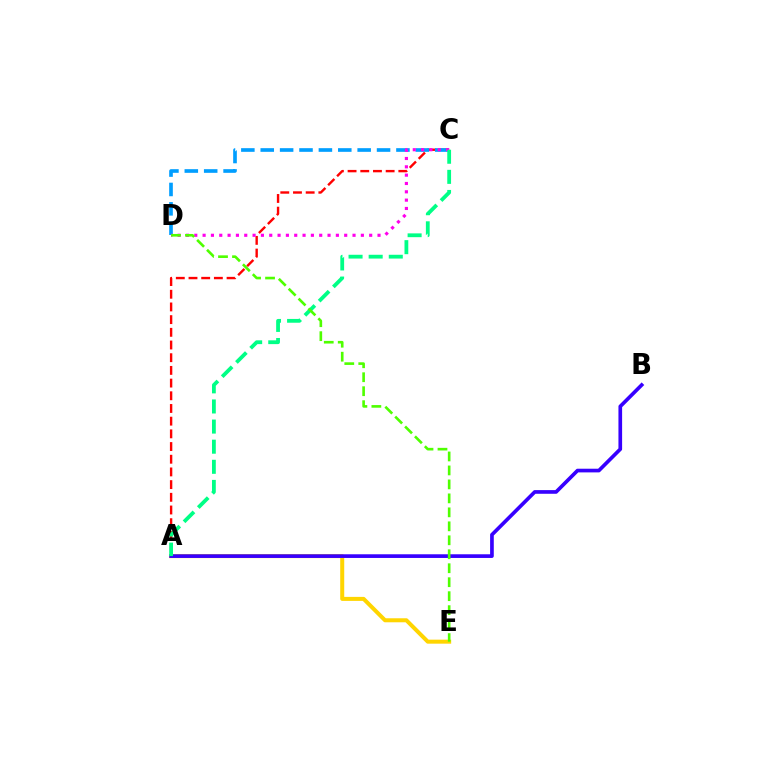{('A', 'C'): [{'color': '#ff0000', 'line_style': 'dashed', 'thickness': 1.72}, {'color': '#00ff86', 'line_style': 'dashed', 'thickness': 2.73}], ('A', 'E'): [{'color': '#ffd500', 'line_style': 'solid', 'thickness': 2.89}], ('C', 'D'): [{'color': '#009eff', 'line_style': 'dashed', 'thickness': 2.63}, {'color': '#ff00ed', 'line_style': 'dotted', 'thickness': 2.26}], ('A', 'B'): [{'color': '#3700ff', 'line_style': 'solid', 'thickness': 2.64}], ('D', 'E'): [{'color': '#4fff00', 'line_style': 'dashed', 'thickness': 1.9}]}